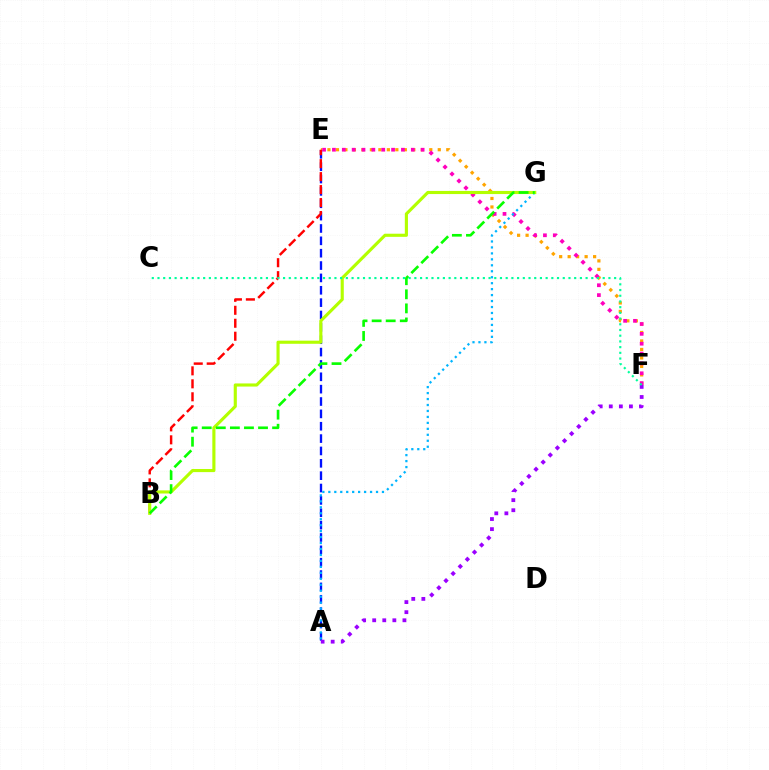{('E', 'F'): [{'color': '#ffa500', 'line_style': 'dotted', 'thickness': 2.31}, {'color': '#ff00bd', 'line_style': 'dotted', 'thickness': 2.68}], ('A', 'E'): [{'color': '#0010ff', 'line_style': 'dashed', 'thickness': 1.68}], ('B', 'E'): [{'color': '#ff0000', 'line_style': 'dashed', 'thickness': 1.76}], ('A', 'G'): [{'color': '#00b5ff', 'line_style': 'dotted', 'thickness': 1.62}], ('B', 'G'): [{'color': '#b3ff00', 'line_style': 'solid', 'thickness': 2.25}, {'color': '#08ff00', 'line_style': 'dashed', 'thickness': 1.91}], ('A', 'F'): [{'color': '#9b00ff', 'line_style': 'dotted', 'thickness': 2.74}], ('C', 'F'): [{'color': '#00ff9d', 'line_style': 'dotted', 'thickness': 1.55}]}